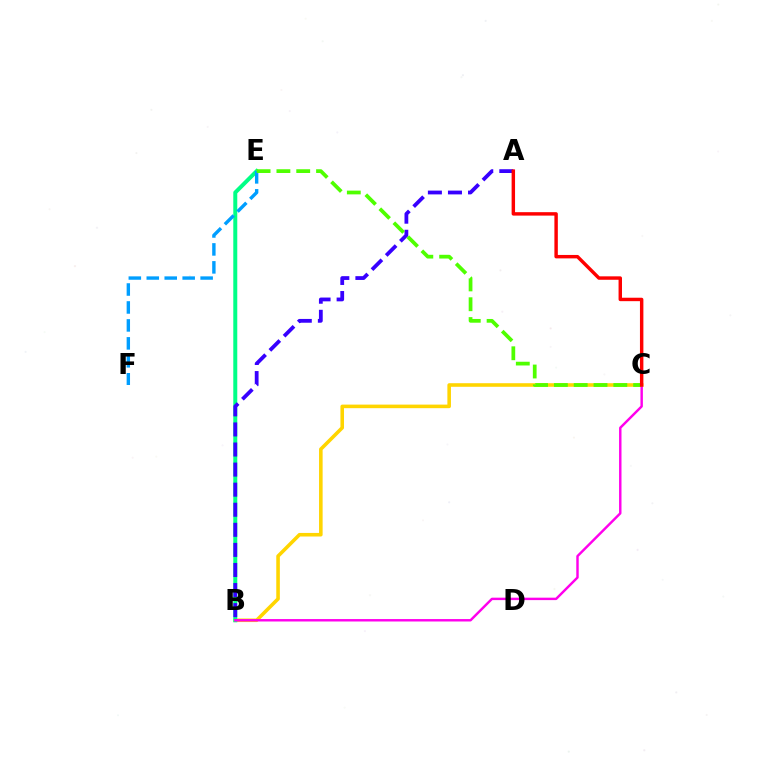{('B', 'C'): [{'color': '#ffd500', 'line_style': 'solid', 'thickness': 2.57}, {'color': '#ff00ed', 'line_style': 'solid', 'thickness': 1.75}], ('B', 'E'): [{'color': '#00ff86', 'line_style': 'solid', 'thickness': 2.87}], ('E', 'F'): [{'color': '#009eff', 'line_style': 'dashed', 'thickness': 2.44}], ('A', 'B'): [{'color': '#3700ff', 'line_style': 'dashed', 'thickness': 2.73}], ('C', 'E'): [{'color': '#4fff00', 'line_style': 'dashed', 'thickness': 2.69}], ('A', 'C'): [{'color': '#ff0000', 'line_style': 'solid', 'thickness': 2.47}]}